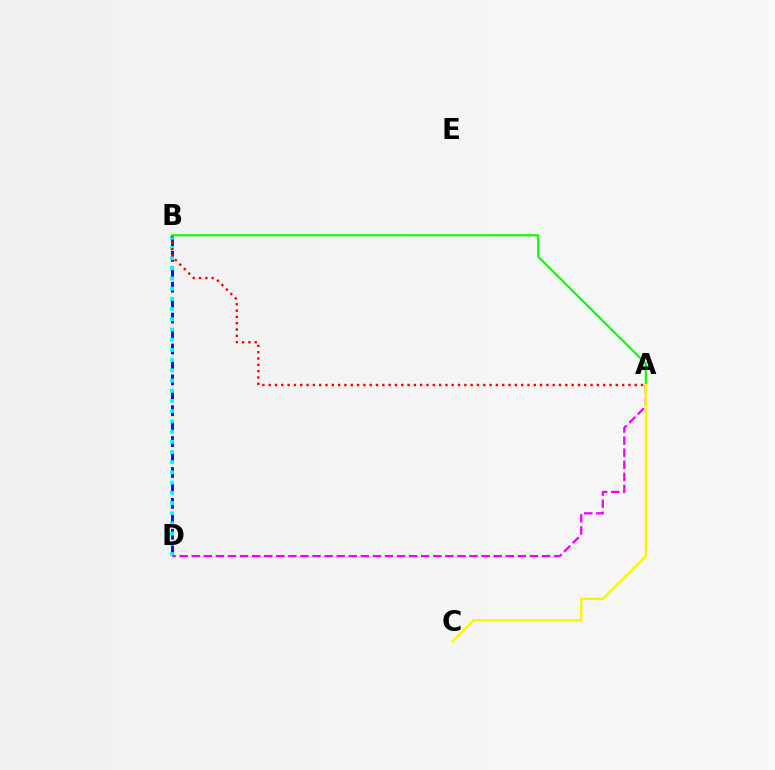{('B', 'D'): [{'color': '#0010ff', 'line_style': 'dashed', 'thickness': 2.1}, {'color': '#00fff6', 'line_style': 'dotted', 'thickness': 2.77}], ('A', 'B'): [{'color': '#ff0000', 'line_style': 'dotted', 'thickness': 1.71}, {'color': '#08ff00', 'line_style': 'solid', 'thickness': 1.56}], ('A', 'D'): [{'color': '#ee00ff', 'line_style': 'dashed', 'thickness': 1.64}], ('A', 'C'): [{'color': '#fcf500', 'line_style': 'solid', 'thickness': 1.66}]}